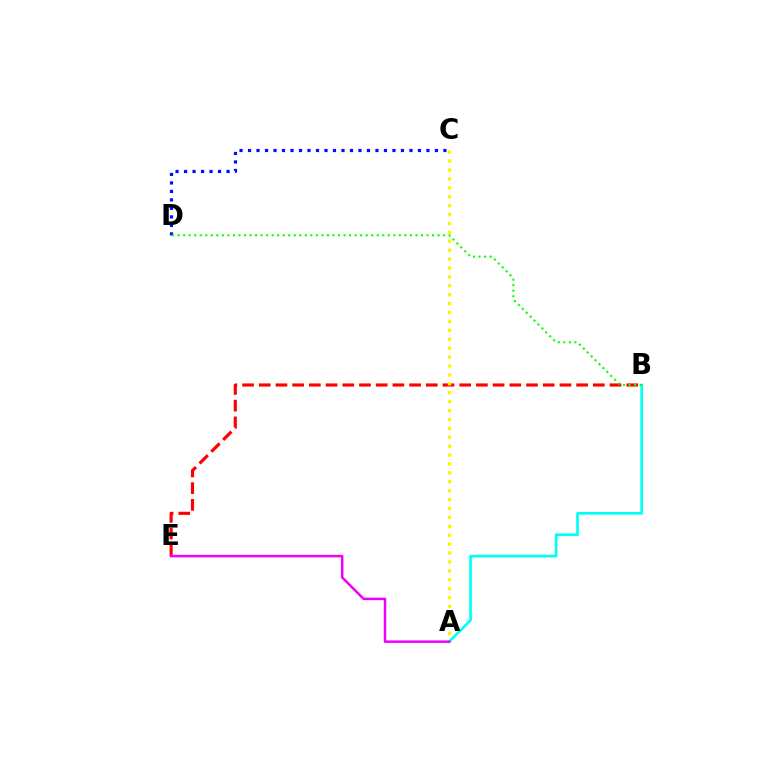{('C', 'D'): [{'color': '#0010ff', 'line_style': 'dotted', 'thickness': 2.31}], ('B', 'E'): [{'color': '#ff0000', 'line_style': 'dashed', 'thickness': 2.27}], ('A', 'C'): [{'color': '#fcf500', 'line_style': 'dotted', 'thickness': 2.42}], ('A', 'B'): [{'color': '#00fff6', 'line_style': 'solid', 'thickness': 1.93}], ('B', 'D'): [{'color': '#08ff00', 'line_style': 'dotted', 'thickness': 1.5}], ('A', 'E'): [{'color': '#ee00ff', 'line_style': 'solid', 'thickness': 1.79}]}